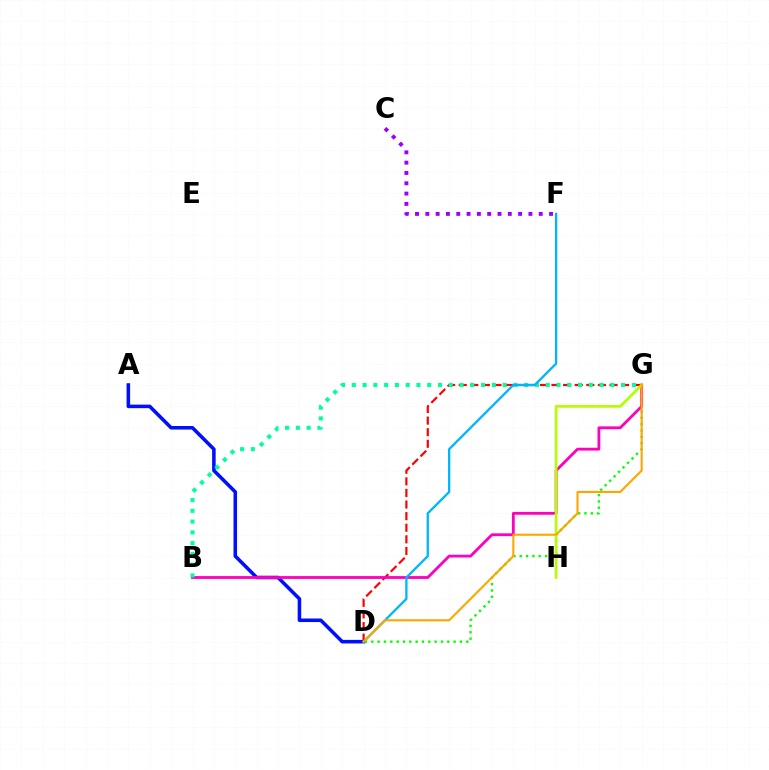{('A', 'D'): [{'color': '#0010ff', 'line_style': 'solid', 'thickness': 2.56}], ('D', 'G'): [{'color': '#ff0000', 'line_style': 'dashed', 'thickness': 1.58}, {'color': '#08ff00', 'line_style': 'dotted', 'thickness': 1.72}, {'color': '#ffa500', 'line_style': 'solid', 'thickness': 1.52}], ('B', 'G'): [{'color': '#ff00bd', 'line_style': 'solid', 'thickness': 2.02}, {'color': '#00ff9d', 'line_style': 'dotted', 'thickness': 2.93}], ('C', 'F'): [{'color': '#9b00ff', 'line_style': 'dotted', 'thickness': 2.8}], ('G', 'H'): [{'color': '#b3ff00', 'line_style': 'solid', 'thickness': 1.93}], ('D', 'F'): [{'color': '#00b5ff', 'line_style': 'solid', 'thickness': 1.65}]}